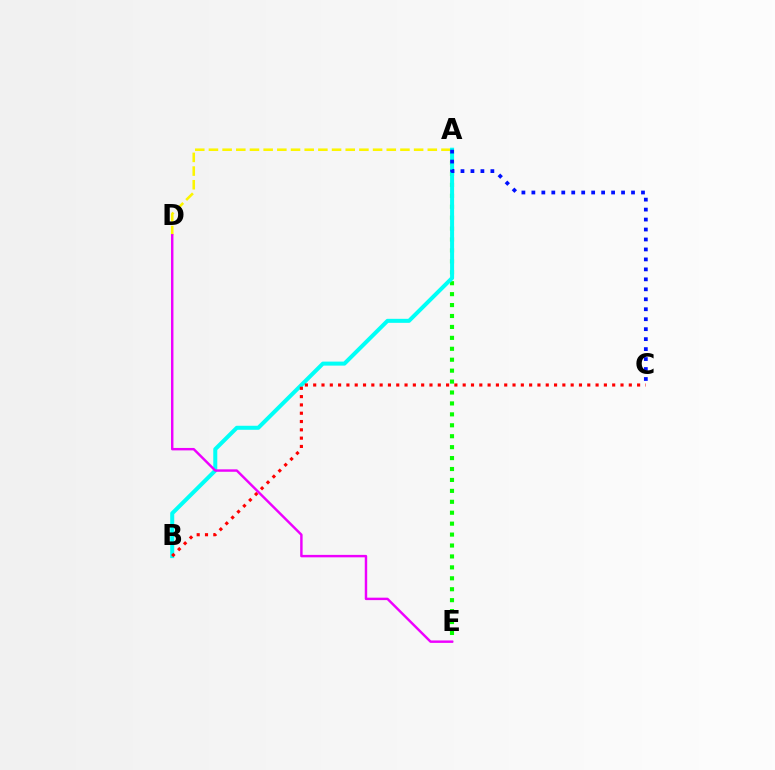{('A', 'E'): [{'color': '#08ff00', 'line_style': 'dotted', 'thickness': 2.97}], ('A', 'D'): [{'color': '#fcf500', 'line_style': 'dashed', 'thickness': 1.86}], ('A', 'B'): [{'color': '#00fff6', 'line_style': 'solid', 'thickness': 2.89}], ('D', 'E'): [{'color': '#ee00ff', 'line_style': 'solid', 'thickness': 1.76}], ('A', 'C'): [{'color': '#0010ff', 'line_style': 'dotted', 'thickness': 2.71}], ('B', 'C'): [{'color': '#ff0000', 'line_style': 'dotted', 'thickness': 2.26}]}